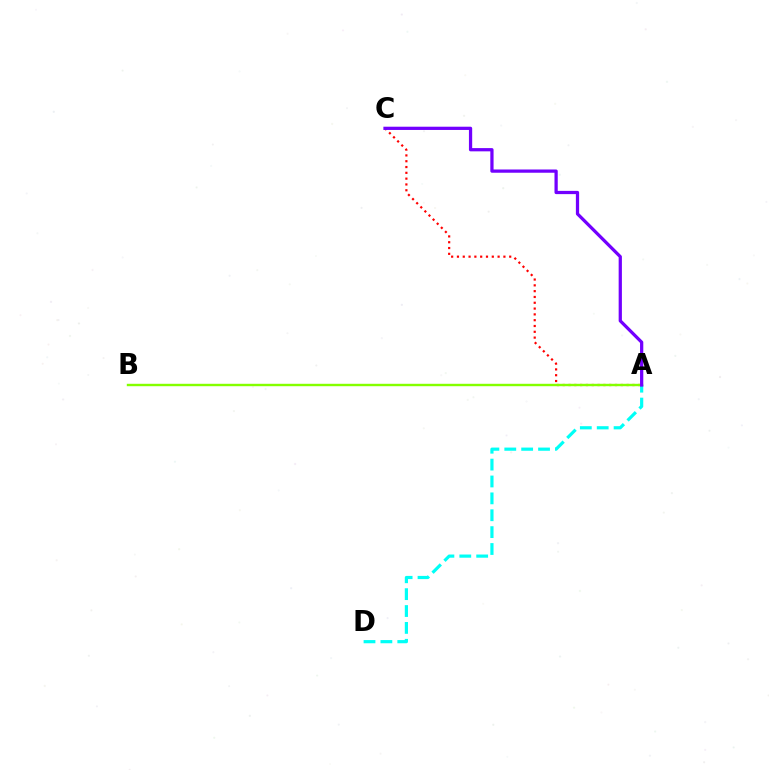{('A', 'C'): [{'color': '#ff0000', 'line_style': 'dotted', 'thickness': 1.58}, {'color': '#7200ff', 'line_style': 'solid', 'thickness': 2.34}], ('A', 'B'): [{'color': '#84ff00', 'line_style': 'solid', 'thickness': 1.73}], ('A', 'D'): [{'color': '#00fff6', 'line_style': 'dashed', 'thickness': 2.29}]}